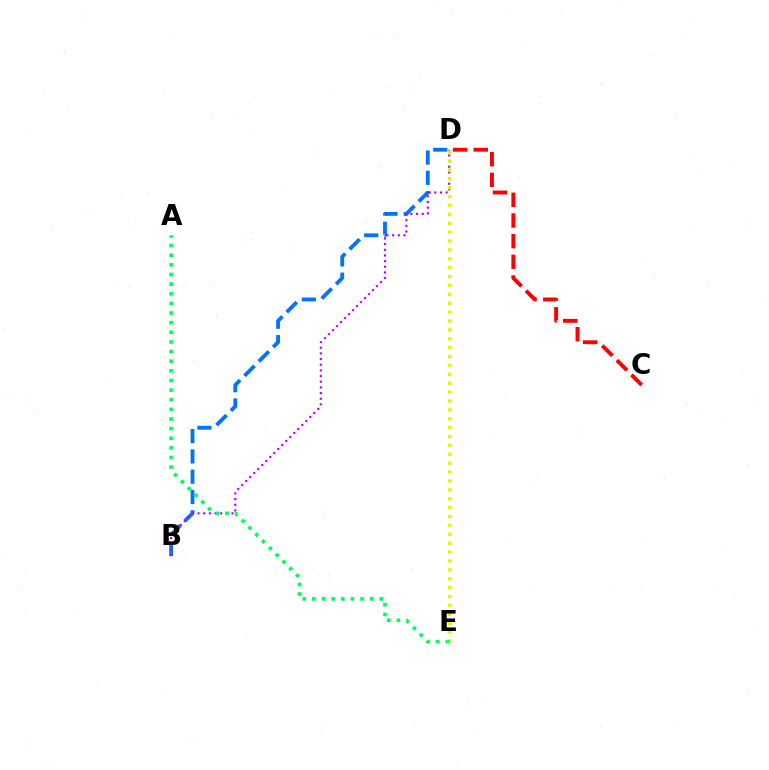{('C', 'D'): [{'color': '#ff0000', 'line_style': 'dashed', 'thickness': 2.81}], ('B', 'D'): [{'color': '#0074ff', 'line_style': 'dashed', 'thickness': 2.76}, {'color': '#b900ff', 'line_style': 'dotted', 'thickness': 1.54}], ('D', 'E'): [{'color': '#d1ff00', 'line_style': 'dotted', 'thickness': 2.41}], ('A', 'E'): [{'color': '#00ff5c', 'line_style': 'dotted', 'thickness': 2.62}]}